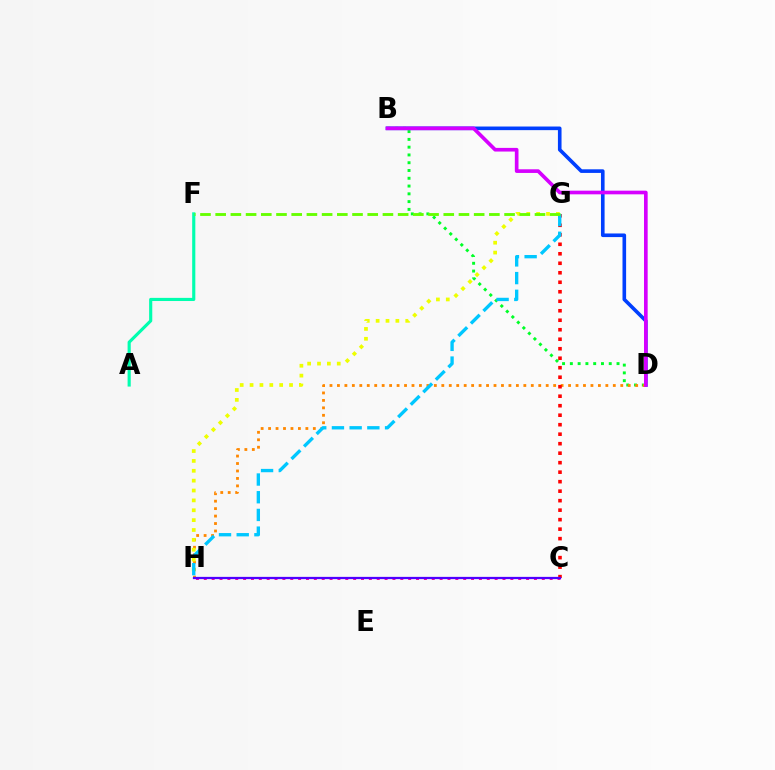{('B', 'D'): [{'color': '#00ff27', 'line_style': 'dotted', 'thickness': 2.11}, {'color': '#003fff', 'line_style': 'solid', 'thickness': 2.6}, {'color': '#d600ff', 'line_style': 'solid', 'thickness': 2.63}], ('D', 'H'): [{'color': '#ff8800', 'line_style': 'dotted', 'thickness': 2.03}], ('A', 'F'): [{'color': '#00ffaf', 'line_style': 'solid', 'thickness': 2.26}], ('C', 'G'): [{'color': '#ff0000', 'line_style': 'dotted', 'thickness': 2.58}], ('G', 'H'): [{'color': '#eeff00', 'line_style': 'dotted', 'thickness': 2.68}, {'color': '#00c7ff', 'line_style': 'dashed', 'thickness': 2.4}], ('C', 'H'): [{'color': '#ff00a0', 'line_style': 'dotted', 'thickness': 2.14}, {'color': '#4f00ff', 'line_style': 'solid', 'thickness': 1.62}], ('F', 'G'): [{'color': '#66ff00', 'line_style': 'dashed', 'thickness': 2.07}]}